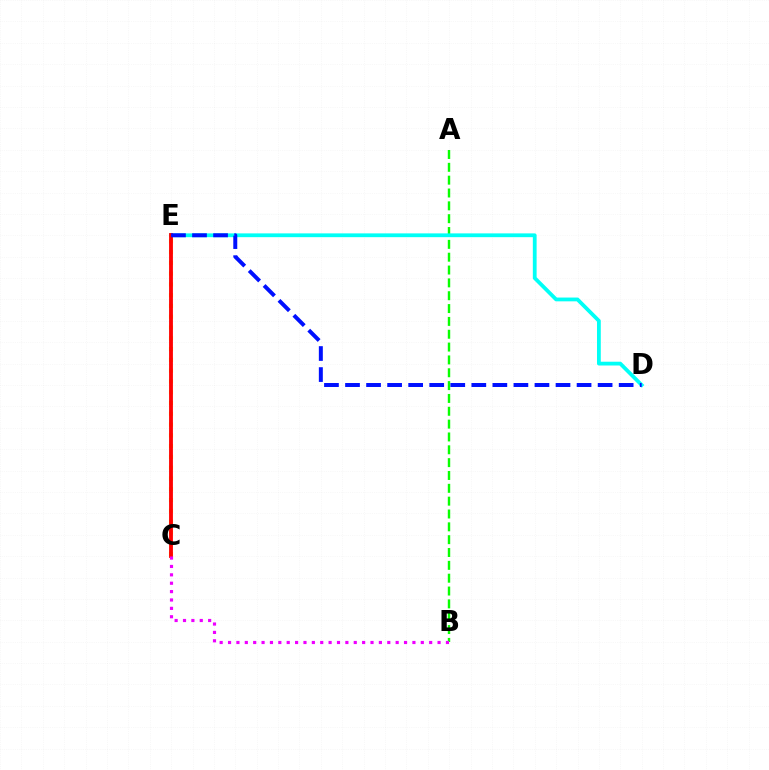{('A', 'B'): [{'color': '#08ff00', 'line_style': 'dashed', 'thickness': 1.74}], ('D', 'E'): [{'color': '#00fff6', 'line_style': 'solid', 'thickness': 2.73}, {'color': '#0010ff', 'line_style': 'dashed', 'thickness': 2.86}], ('C', 'E'): [{'color': '#fcf500', 'line_style': 'dotted', 'thickness': 2.93}, {'color': '#ff0000', 'line_style': 'solid', 'thickness': 2.76}], ('B', 'C'): [{'color': '#ee00ff', 'line_style': 'dotted', 'thickness': 2.28}]}